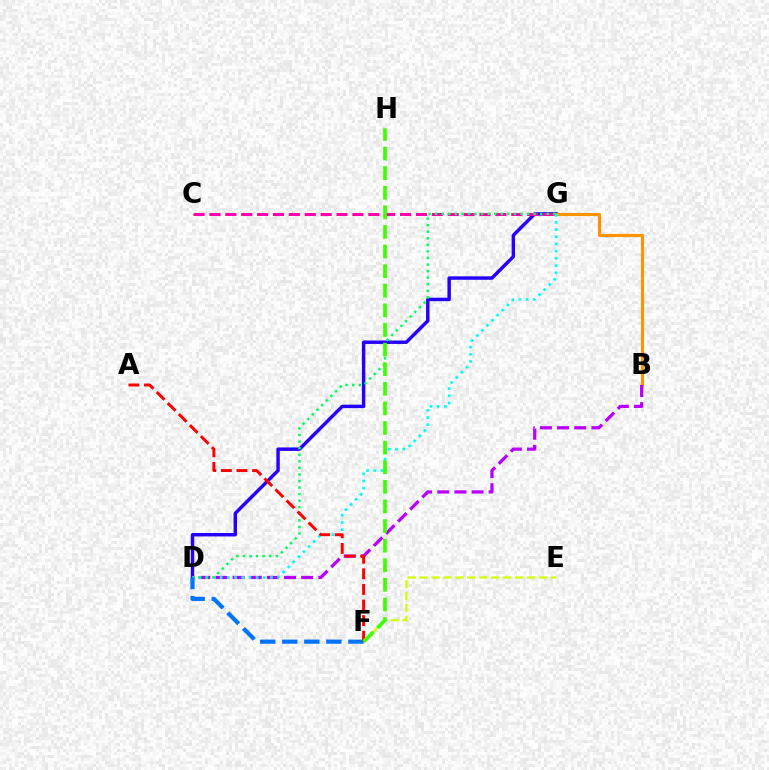{('D', 'G'): [{'color': '#2500ff', 'line_style': 'solid', 'thickness': 2.48}, {'color': '#00fff6', 'line_style': 'dotted', 'thickness': 1.95}, {'color': '#00ff5c', 'line_style': 'dotted', 'thickness': 1.78}], ('B', 'G'): [{'color': '#ff9400', 'line_style': 'solid', 'thickness': 2.24}], ('B', 'D'): [{'color': '#b900ff', 'line_style': 'dashed', 'thickness': 2.33}], ('C', 'G'): [{'color': '#ff00ac', 'line_style': 'dashed', 'thickness': 2.16}], ('E', 'F'): [{'color': '#d1ff00', 'line_style': 'dashed', 'thickness': 1.62}], ('D', 'F'): [{'color': '#0074ff', 'line_style': 'dashed', 'thickness': 3.0}], ('A', 'F'): [{'color': '#ff0000', 'line_style': 'dashed', 'thickness': 2.12}], ('F', 'H'): [{'color': '#3dff00', 'line_style': 'dashed', 'thickness': 2.66}]}